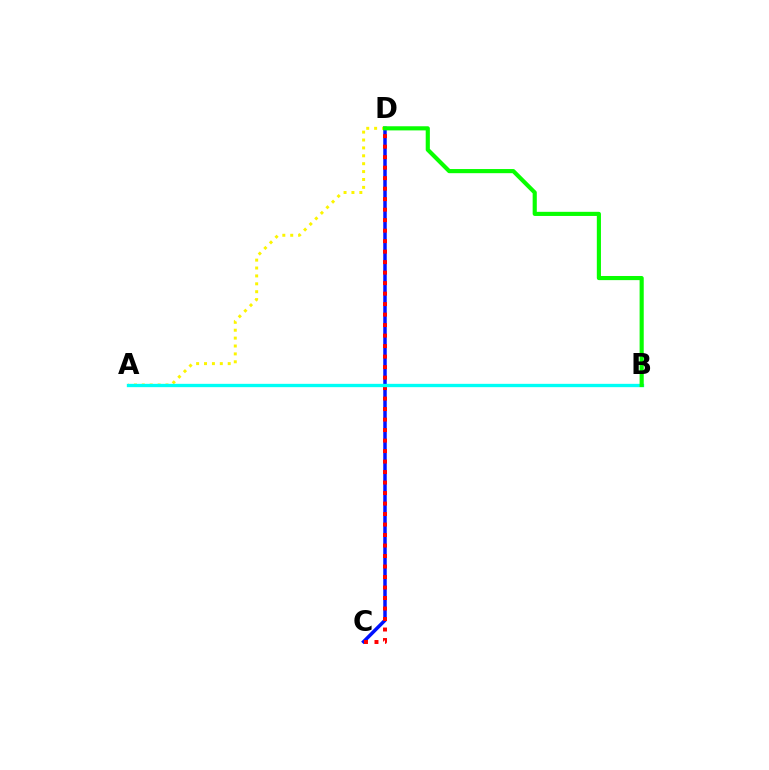{('A', 'B'): [{'color': '#ee00ff', 'line_style': 'solid', 'thickness': 2.01}, {'color': '#00fff6', 'line_style': 'solid', 'thickness': 2.39}], ('C', 'D'): [{'color': '#0010ff', 'line_style': 'solid', 'thickness': 2.51}, {'color': '#ff0000', 'line_style': 'dotted', 'thickness': 2.85}], ('A', 'D'): [{'color': '#fcf500', 'line_style': 'dotted', 'thickness': 2.14}], ('B', 'D'): [{'color': '#08ff00', 'line_style': 'solid', 'thickness': 2.98}]}